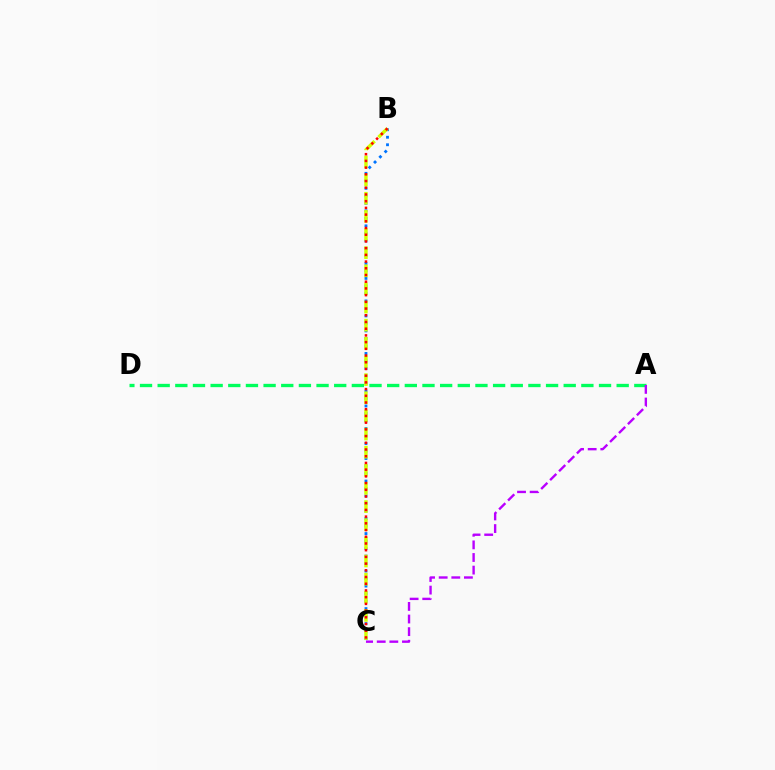{('A', 'D'): [{'color': '#00ff5c', 'line_style': 'dashed', 'thickness': 2.4}], ('B', 'C'): [{'color': '#0074ff', 'line_style': 'dotted', 'thickness': 2.04}, {'color': '#d1ff00', 'line_style': 'dashed', 'thickness': 2.46}, {'color': '#ff0000', 'line_style': 'dotted', 'thickness': 1.82}], ('A', 'C'): [{'color': '#b900ff', 'line_style': 'dashed', 'thickness': 1.71}]}